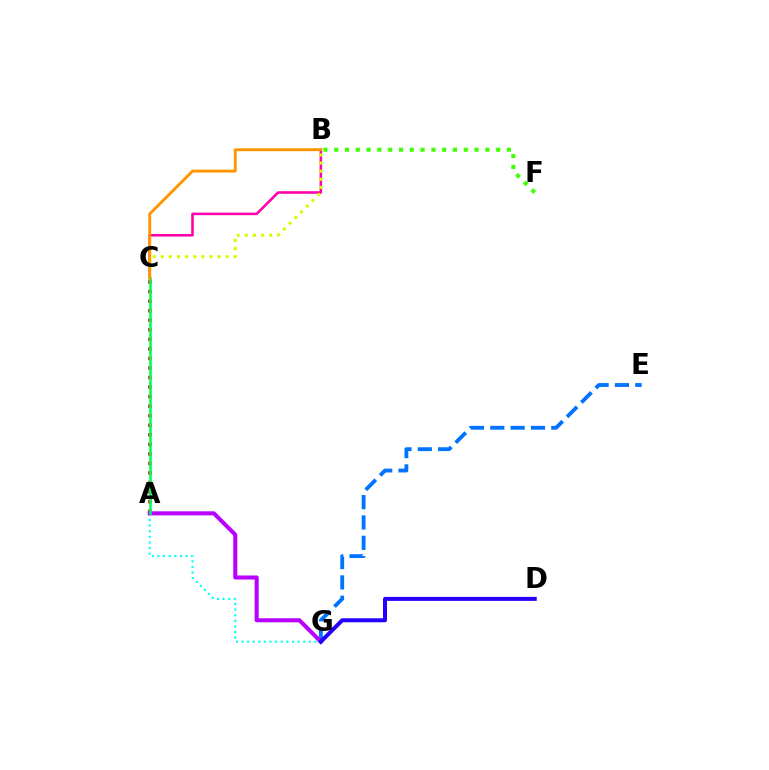{('B', 'F'): [{'color': '#3dff00', 'line_style': 'dotted', 'thickness': 2.93}], ('A', 'C'): [{'color': '#ff0000', 'line_style': 'dotted', 'thickness': 2.59}, {'color': '#00ff5c', 'line_style': 'solid', 'thickness': 1.87}], ('B', 'C'): [{'color': '#ff00ac', 'line_style': 'solid', 'thickness': 1.85}, {'color': '#d1ff00', 'line_style': 'dotted', 'thickness': 2.2}, {'color': '#ff9400', 'line_style': 'solid', 'thickness': 2.06}], ('A', 'G'): [{'color': '#00fff6', 'line_style': 'dotted', 'thickness': 1.52}, {'color': '#b900ff', 'line_style': 'solid', 'thickness': 2.92}], ('E', 'G'): [{'color': '#0074ff', 'line_style': 'dashed', 'thickness': 2.76}], ('D', 'G'): [{'color': '#2500ff', 'line_style': 'solid', 'thickness': 2.88}]}